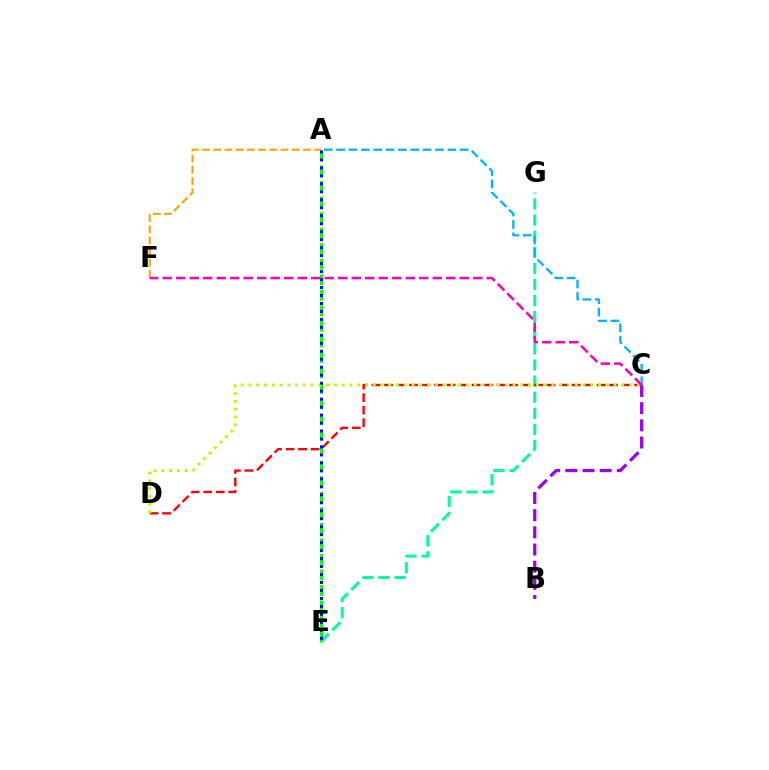{('E', 'G'): [{'color': '#00ff9d', 'line_style': 'dashed', 'thickness': 2.19}], ('A', 'E'): [{'color': '#08ff00', 'line_style': 'dashed', 'thickness': 2.11}, {'color': '#0010ff', 'line_style': 'dotted', 'thickness': 2.17}], ('A', 'C'): [{'color': '#00b5ff', 'line_style': 'dashed', 'thickness': 1.68}], ('C', 'D'): [{'color': '#ff0000', 'line_style': 'dashed', 'thickness': 1.7}, {'color': '#b3ff00', 'line_style': 'dotted', 'thickness': 2.11}], ('A', 'F'): [{'color': '#ffa500', 'line_style': 'dashed', 'thickness': 1.52}], ('B', 'C'): [{'color': '#9b00ff', 'line_style': 'dashed', 'thickness': 2.33}], ('C', 'F'): [{'color': '#ff00bd', 'line_style': 'dashed', 'thickness': 1.83}]}